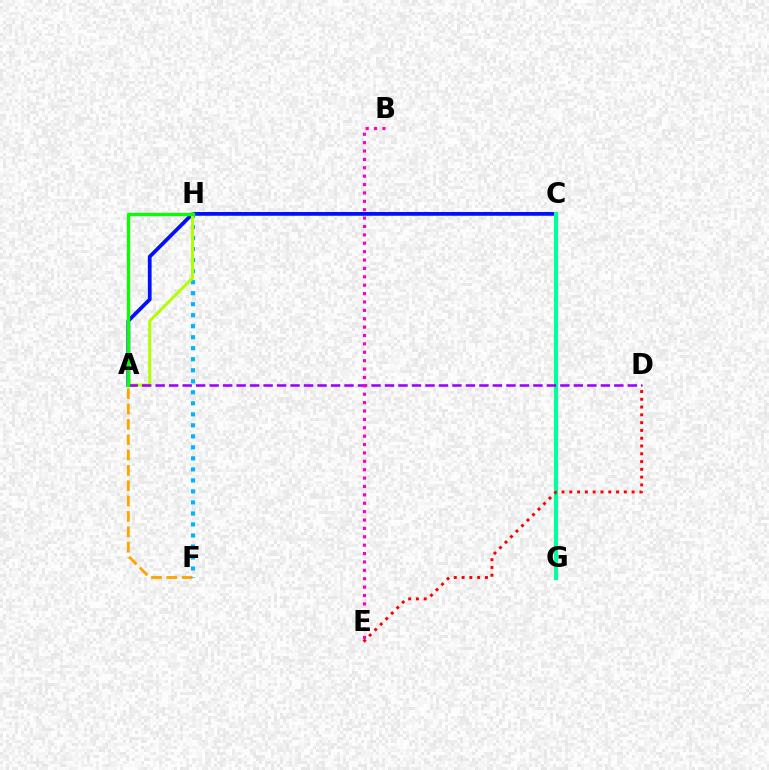{('A', 'C'): [{'color': '#0010ff', 'line_style': 'solid', 'thickness': 2.7}], ('C', 'G'): [{'color': '#00ff9d', 'line_style': 'solid', 'thickness': 2.97}], ('A', 'F'): [{'color': '#ffa500', 'line_style': 'dashed', 'thickness': 2.08}], ('F', 'H'): [{'color': '#00b5ff', 'line_style': 'dotted', 'thickness': 2.99}], ('A', 'H'): [{'color': '#b3ff00', 'line_style': 'solid', 'thickness': 2.15}, {'color': '#08ff00', 'line_style': 'solid', 'thickness': 2.38}], ('A', 'D'): [{'color': '#9b00ff', 'line_style': 'dashed', 'thickness': 1.83}], ('B', 'E'): [{'color': '#ff00bd', 'line_style': 'dotted', 'thickness': 2.28}], ('D', 'E'): [{'color': '#ff0000', 'line_style': 'dotted', 'thickness': 2.12}]}